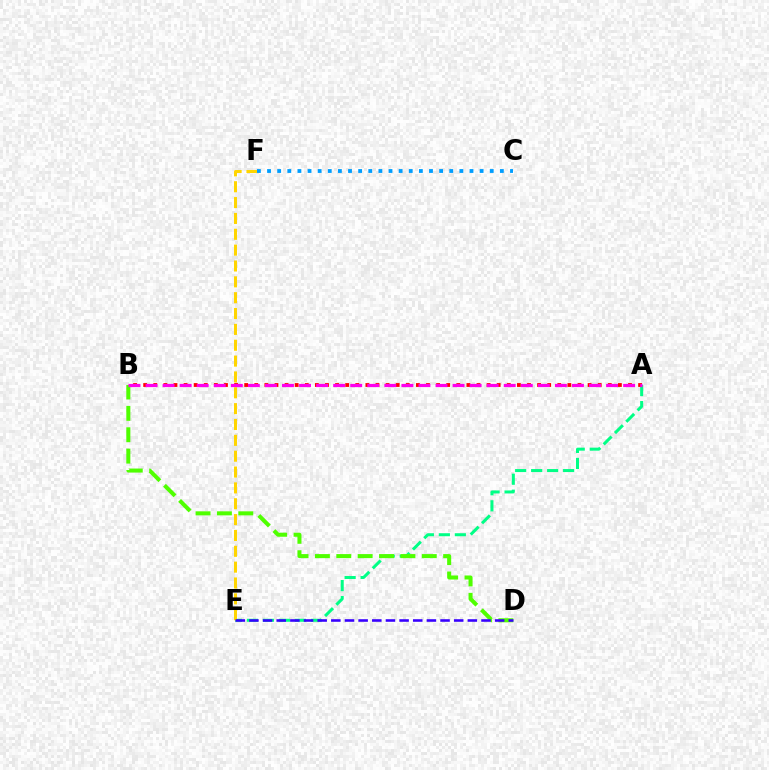{('A', 'E'): [{'color': '#00ff86', 'line_style': 'dashed', 'thickness': 2.17}], ('B', 'D'): [{'color': '#4fff00', 'line_style': 'dashed', 'thickness': 2.9}], ('E', 'F'): [{'color': '#ffd500', 'line_style': 'dashed', 'thickness': 2.15}], ('A', 'B'): [{'color': '#ff0000', 'line_style': 'dotted', 'thickness': 2.74}, {'color': '#ff00ed', 'line_style': 'dashed', 'thickness': 2.32}], ('C', 'F'): [{'color': '#009eff', 'line_style': 'dotted', 'thickness': 2.75}], ('D', 'E'): [{'color': '#3700ff', 'line_style': 'dashed', 'thickness': 1.85}]}